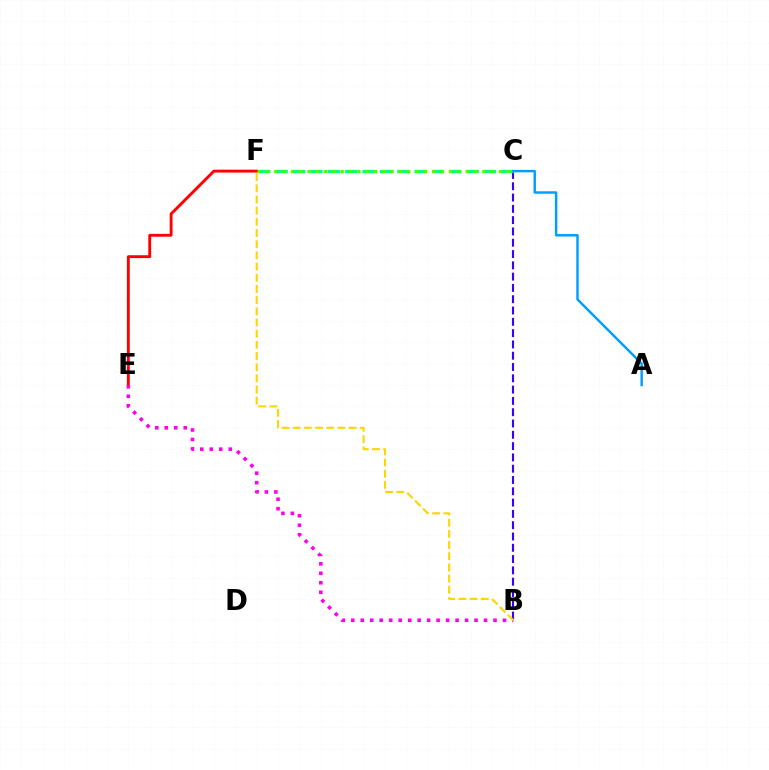{('E', 'F'): [{'color': '#ff0000', 'line_style': 'solid', 'thickness': 2.07}], ('B', 'C'): [{'color': '#3700ff', 'line_style': 'dashed', 'thickness': 1.53}], ('C', 'F'): [{'color': '#00ff86', 'line_style': 'dashed', 'thickness': 2.36}, {'color': '#4fff00', 'line_style': 'dotted', 'thickness': 2.26}], ('B', 'E'): [{'color': '#ff00ed', 'line_style': 'dotted', 'thickness': 2.58}], ('A', 'C'): [{'color': '#009eff', 'line_style': 'solid', 'thickness': 1.76}], ('B', 'F'): [{'color': '#ffd500', 'line_style': 'dashed', 'thickness': 1.52}]}